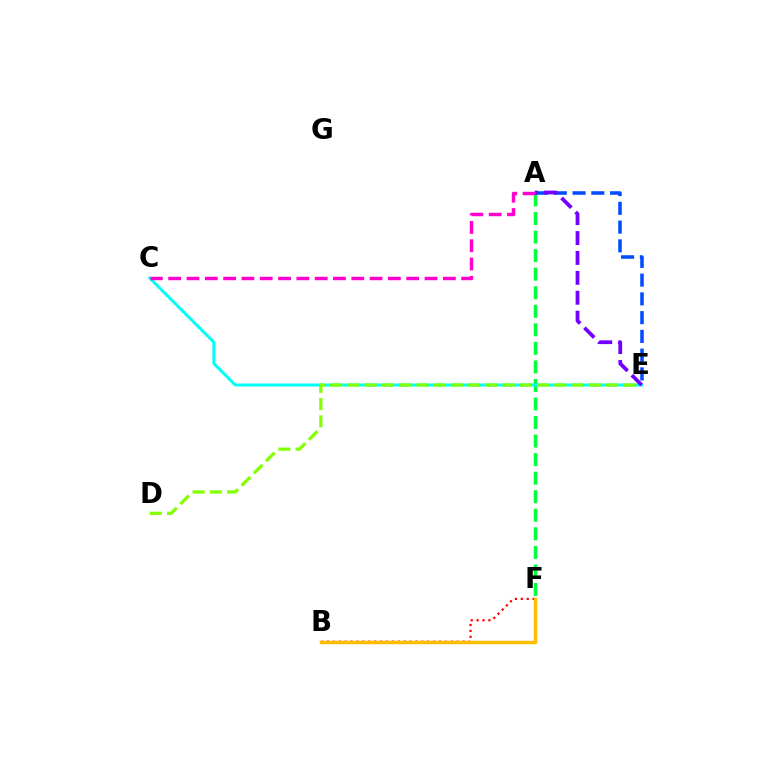{('A', 'F'): [{'color': '#00ff39', 'line_style': 'dashed', 'thickness': 2.52}], ('C', 'E'): [{'color': '#00fff6', 'line_style': 'solid', 'thickness': 2.16}], ('A', 'E'): [{'color': '#004bff', 'line_style': 'dashed', 'thickness': 2.55}, {'color': '#7200ff', 'line_style': 'dashed', 'thickness': 2.7}], ('D', 'E'): [{'color': '#84ff00', 'line_style': 'dashed', 'thickness': 2.34}], ('B', 'F'): [{'color': '#ff0000', 'line_style': 'dotted', 'thickness': 1.6}, {'color': '#ffbd00', 'line_style': 'solid', 'thickness': 2.52}], ('A', 'C'): [{'color': '#ff00cf', 'line_style': 'dashed', 'thickness': 2.49}]}